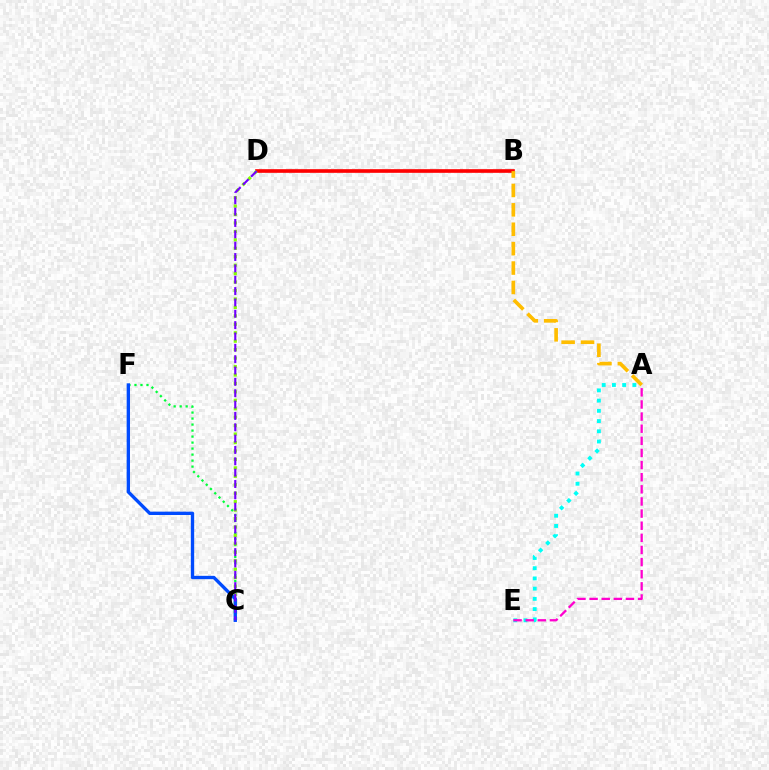{('B', 'D'): [{'color': '#ff0000', 'line_style': 'solid', 'thickness': 2.63}], ('C', 'F'): [{'color': '#00ff39', 'line_style': 'dotted', 'thickness': 1.63}, {'color': '#004bff', 'line_style': 'solid', 'thickness': 2.41}], ('A', 'B'): [{'color': '#ffbd00', 'line_style': 'dashed', 'thickness': 2.64}], ('A', 'E'): [{'color': '#00fff6', 'line_style': 'dotted', 'thickness': 2.78}, {'color': '#ff00cf', 'line_style': 'dashed', 'thickness': 1.65}], ('C', 'D'): [{'color': '#84ff00', 'line_style': 'dotted', 'thickness': 2.29}, {'color': '#7200ff', 'line_style': 'dashed', 'thickness': 1.54}]}